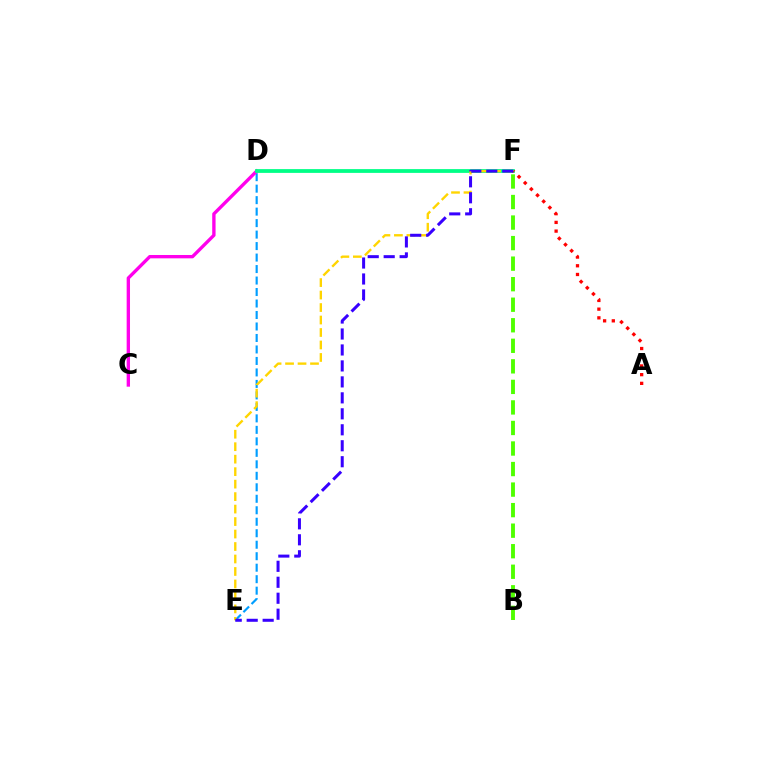{('D', 'E'): [{'color': '#009eff', 'line_style': 'dashed', 'thickness': 1.56}], ('C', 'D'): [{'color': '#ff00ed', 'line_style': 'solid', 'thickness': 2.41}], ('D', 'F'): [{'color': '#00ff86', 'line_style': 'solid', 'thickness': 2.72}], ('E', 'F'): [{'color': '#ffd500', 'line_style': 'dashed', 'thickness': 1.7}, {'color': '#3700ff', 'line_style': 'dashed', 'thickness': 2.17}], ('A', 'F'): [{'color': '#ff0000', 'line_style': 'dotted', 'thickness': 2.37}], ('B', 'F'): [{'color': '#4fff00', 'line_style': 'dashed', 'thickness': 2.79}]}